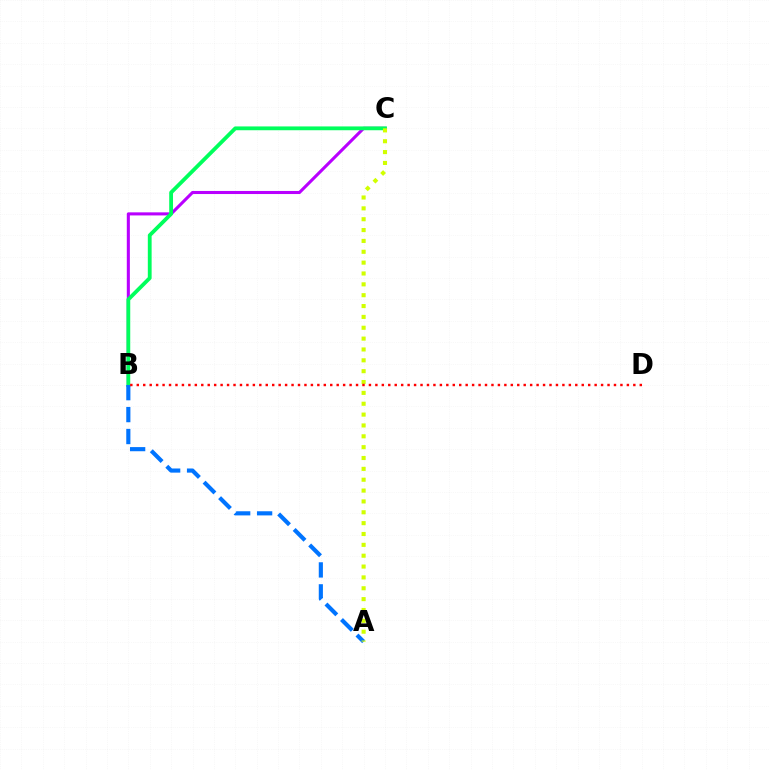{('B', 'C'): [{'color': '#b900ff', 'line_style': 'solid', 'thickness': 2.21}, {'color': '#00ff5c', 'line_style': 'solid', 'thickness': 2.74}], ('A', 'B'): [{'color': '#0074ff', 'line_style': 'dashed', 'thickness': 2.98}], ('A', 'C'): [{'color': '#d1ff00', 'line_style': 'dotted', 'thickness': 2.95}], ('B', 'D'): [{'color': '#ff0000', 'line_style': 'dotted', 'thickness': 1.75}]}